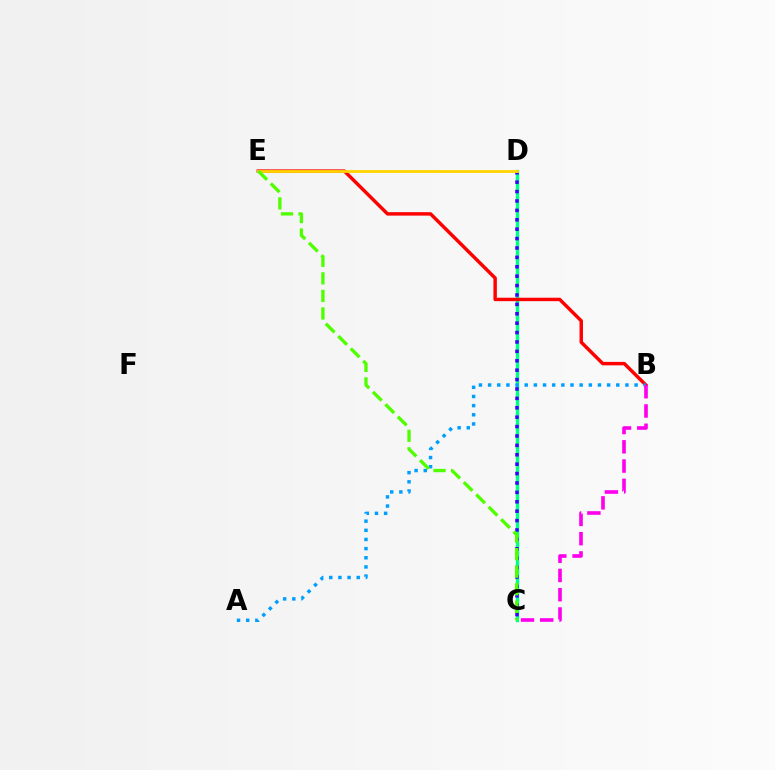{('C', 'D'): [{'color': '#00ff86', 'line_style': 'solid', 'thickness': 2.43}, {'color': '#3700ff', 'line_style': 'dotted', 'thickness': 2.55}], ('B', 'E'): [{'color': '#ff0000', 'line_style': 'solid', 'thickness': 2.48}], ('A', 'B'): [{'color': '#009eff', 'line_style': 'dotted', 'thickness': 2.49}], ('D', 'E'): [{'color': '#ffd500', 'line_style': 'solid', 'thickness': 2.02}], ('B', 'C'): [{'color': '#ff00ed', 'line_style': 'dashed', 'thickness': 2.62}], ('C', 'E'): [{'color': '#4fff00', 'line_style': 'dashed', 'thickness': 2.39}]}